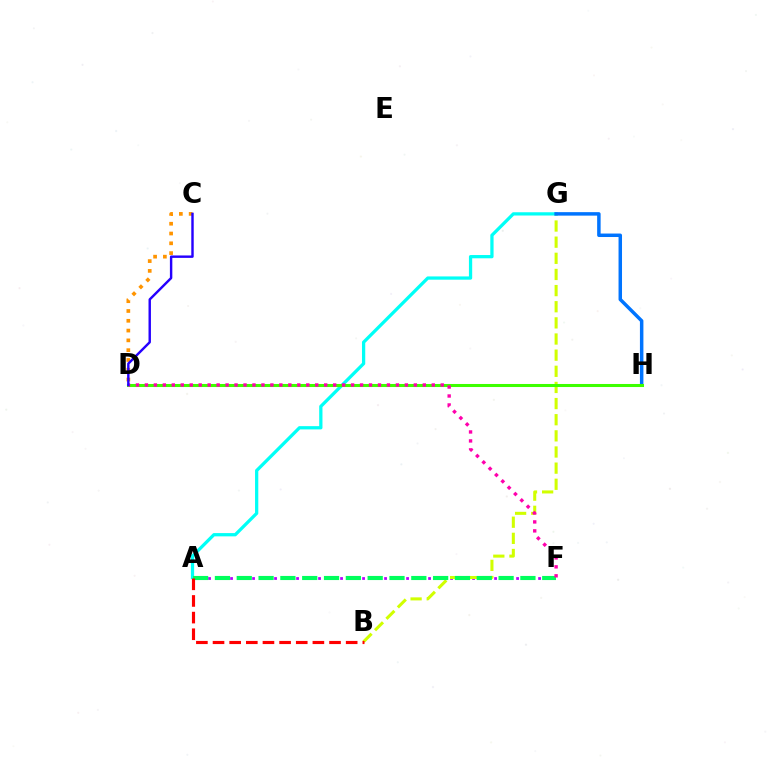{('A', 'F'): [{'color': '#b900ff', 'line_style': 'dotted', 'thickness': 1.99}, {'color': '#00ff5c', 'line_style': 'dashed', 'thickness': 2.96}], ('B', 'G'): [{'color': '#d1ff00', 'line_style': 'dashed', 'thickness': 2.19}], ('A', 'G'): [{'color': '#00fff6', 'line_style': 'solid', 'thickness': 2.35}], ('G', 'H'): [{'color': '#0074ff', 'line_style': 'solid', 'thickness': 2.5}], ('D', 'H'): [{'color': '#3dff00', 'line_style': 'solid', 'thickness': 2.19}], ('C', 'D'): [{'color': '#ff9400', 'line_style': 'dotted', 'thickness': 2.66}, {'color': '#2500ff', 'line_style': 'solid', 'thickness': 1.74}], ('D', 'F'): [{'color': '#ff00ac', 'line_style': 'dotted', 'thickness': 2.44}], ('A', 'B'): [{'color': '#ff0000', 'line_style': 'dashed', 'thickness': 2.26}]}